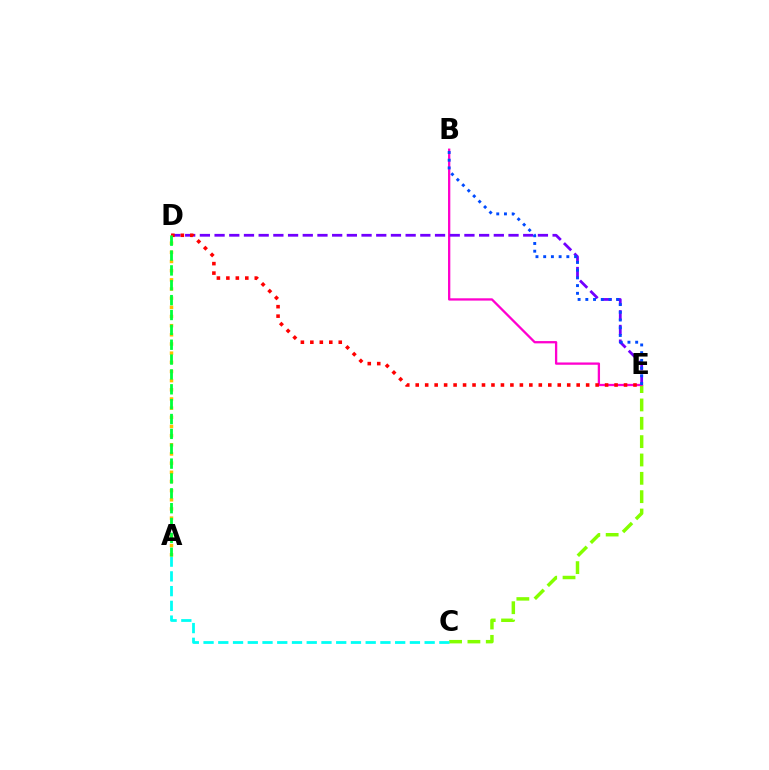{('C', 'E'): [{'color': '#84ff00', 'line_style': 'dashed', 'thickness': 2.49}], ('A', 'C'): [{'color': '#00fff6', 'line_style': 'dashed', 'thickness': 2.0}], ('B', 'E'): [{'color': '#ff00cf', 'line_style': 'solid', 'thickness': 1.65}, {'color': '#004bff', 'line_style': 'dotted', 'thickness': 2.1}], ('D', 'E'): [{'color': '#7200ff', 'line_style': 'dashed', 'thickness': 2.0}, {'color': '#ff0000', 'line_style': 'dotted', 'thickness': 2.57}], ('A', 'D'): [{'color': '#ffbd00', 'line_style': 'dotted', 'thickness': 2.49}, {'color': '#00ff39', 'line_style': 'dashed', 'thickness': 2.02}]}